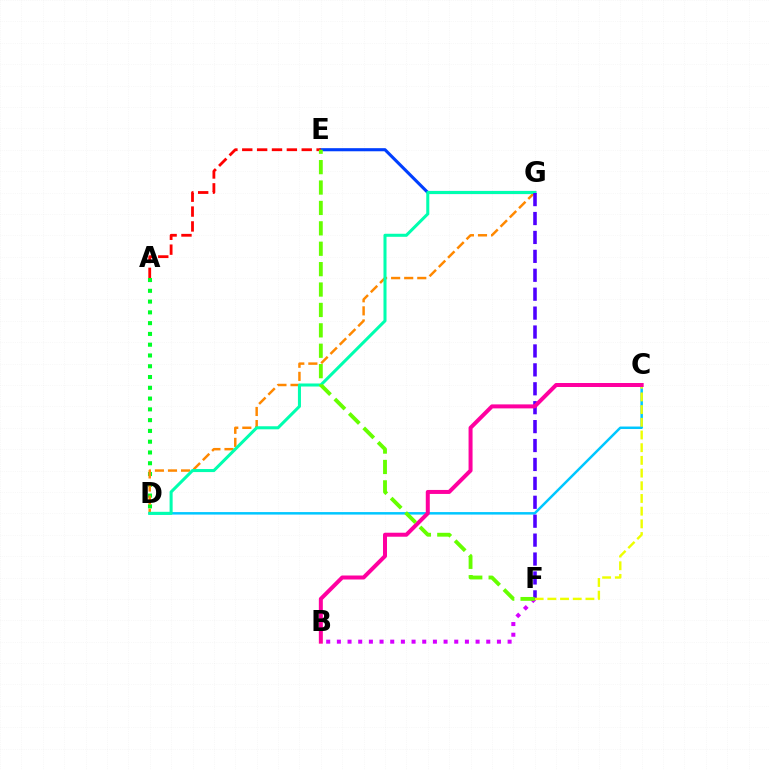{('E', 'G'): [{'color': '#003fff', 'line_style': 'solid', 'thickness': 2.23}], ('B', 'F'): [{'color': '#d600ff', 'line_style': 'dotted', 'thickness': 2.9}], ('A', 'D'): [{'color': '#00ff27', 'line_style': 'dotted', 'thickness': 2.93}], ('C', 'D'): [{'color': '#00c7ff', 'line_style': 'solid', 'thickness': 1.79}], ('D', 'G'): [{'color': '#ff8800', 'line_style': 'dashed', 'thickness': 1.78}, {'color': '#00ffaf', 'line_style': 'solid', 'thickness': 2.19}], ('F', 'G'): [{'color': '#4f00ff', 'line_style': 'dashed', 'thickness': 2.57}], ('A', 'E'): [{'color': '#ff0000', 'line_style': 'dashed', 'thickness': 2.02}], ('C', 'F'): [{'color': '#eeff00', 'line_style': 'dashed', 'thickness': 1.72}], ('B', 'C'): [{'color': '#ff00a0', 'line_style': 'solid', 'thickness': 2.88}], ('E', 'F'): [{'color': '#66ff00', 'line_style': 'dashed', 'thickness': 2.77}]}